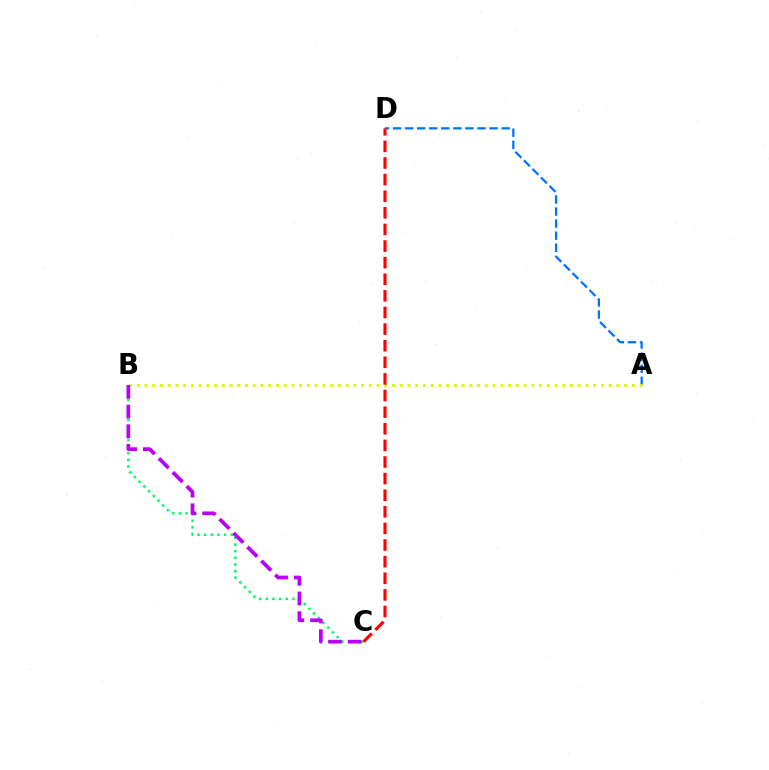{('A', 'D'): [{'color': '#0074ff', 'line_style': 'dashed', 'thickness': 1.64}], ('A', 'B'): [{'color': '#d1ff00', 'line_style': 'dotted', 'thickness': 2.1}], ('B', 'C'): [{'color': '#00ff5c', 'line_style': 'dotted', 'thickness': 1.81}, {'color': '#b900ff', 'line_style': 'dashed', 'thickness': 2.68}], ('C', 'D'): [{'color': '#ff0000', 'line_style': 'dashed', 'thickness': 2.26}]}